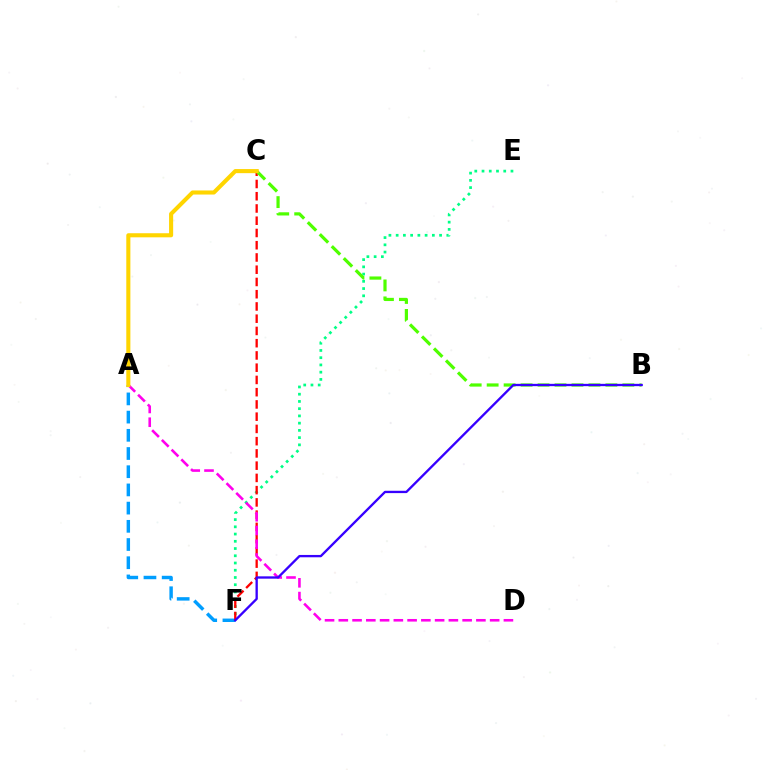{('A', 'F'): [{'color': '#009eff', 'line_style': 'dashed', 'thickness': 2.47}], ('E', 'F'): [{'color': '#00ff86', 'line_style': 'dotted', 'thickness': 1.97}], ('C', 'F'): [{'color': '#ff0000', 'line_style': 'dashed', 'thickness': 1.66}], ('A', 'D'): [{'color': '#ff00ed', 'line_style': 'dashed', 'thickness': 1.87}], ('B', 'C'): [{'color': '#4fff00', 'line_style': 'dashed', 'thickness': 2.3}], ('B', 'F'): [{'color': '#3700ff', 'line_style': 'solid', 'thickness': 1.68}], ('A', 'C'): [{'color': '#ffd500', 'line_style': 'solid', 'thickness': 2.94}]}